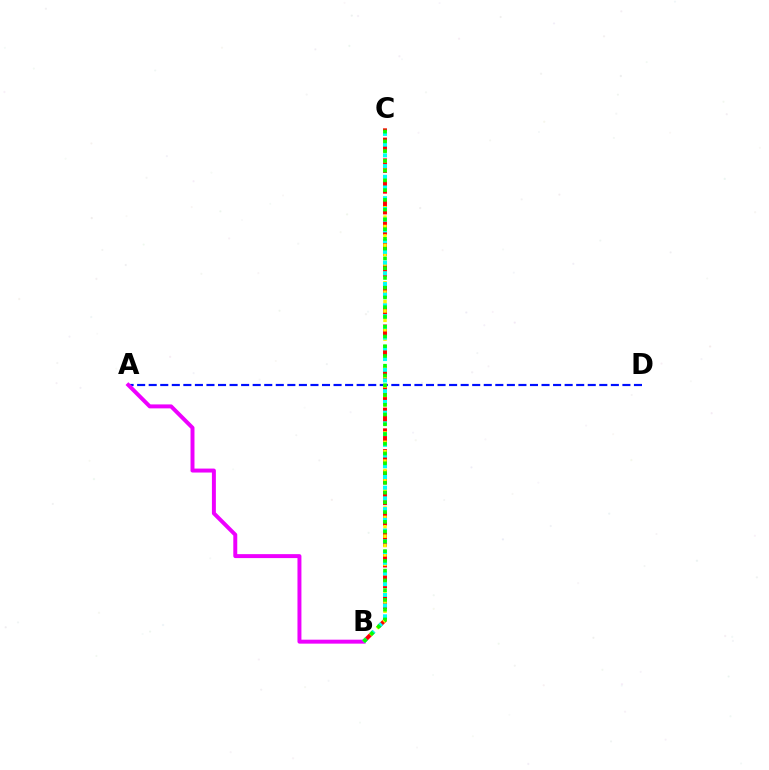{('A', 'D'): [{'color': '#0010ff', 'line_style': 'dashed', 'thickness': 1.57}], ('A', 'B'): [{'color': '#ee00ff', 'line_style': 'solid', 'thickness': 2.85}], ('B', 'C'): [{'color': '#ff0000', 'line_style': 'dashed', 'thickness': 2.82}, {'color': '#fcf500', 'line_style': 'dotted', 'thickness': 2.55}, {'color': '#00fff6', 'line_style': 'dotted', 'thickness': 2.91}, {'color': '#08ff00', 'line_style': 'dotted', 'thickness': 2.65}]}